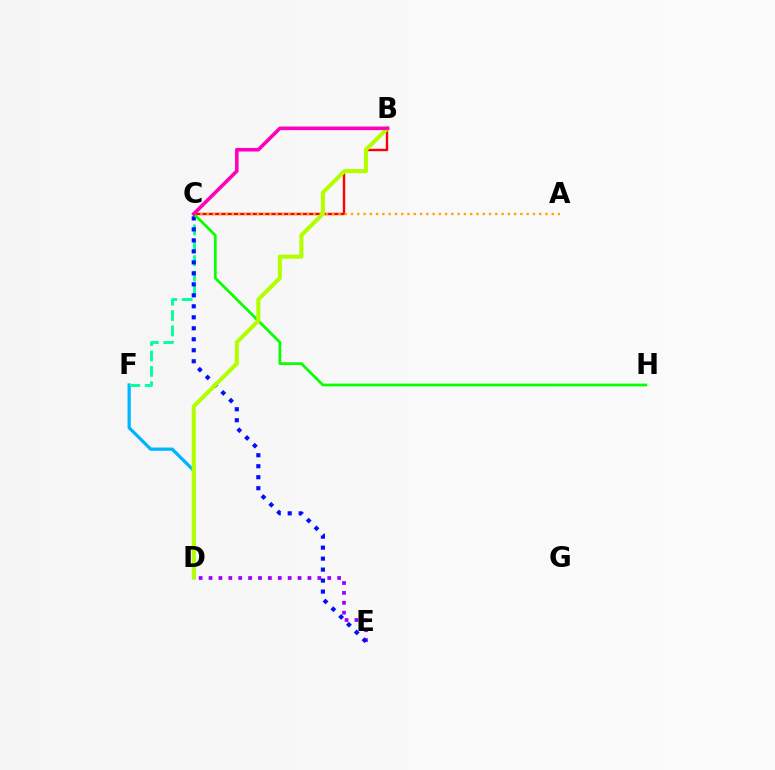{('D', 'F'): [{'color': '#00b5ff', 'line_style': 'solid', 'thickness': 2.33}], ('B', 'C'): [{'color': '#ff0000', 'line_style': 'solid', 'thickness': 1.71}, {'color': '#ff00bd', 'line_style': 'solid', 'thickness': 2.58}], ('C', 'F'): [{'color': '#00ff9d', 'line_style': 'dashed', 'thickness': 2.09}], ('D', 'E'): [{'color': '#9b00ff', 'line_style': 'dotted', 'thickness': 2.69}], ('A', 'C'): [{'color': '#ffa500', 'line_style': 'dotted', 'thickness': 1.7}], ('C', 'E'): [{'color': '#0010ff', 'line_style': 'dotted', 'thickness': 2.99}], ('C', 'H'): [{'color': '#08ff00', 'line_style': 'solid', 'thickness': 1.96}], ('B', 'D'): [{'color': '#b3ff00', 'line_style': 'solid', 'thickness': 2.93}]}